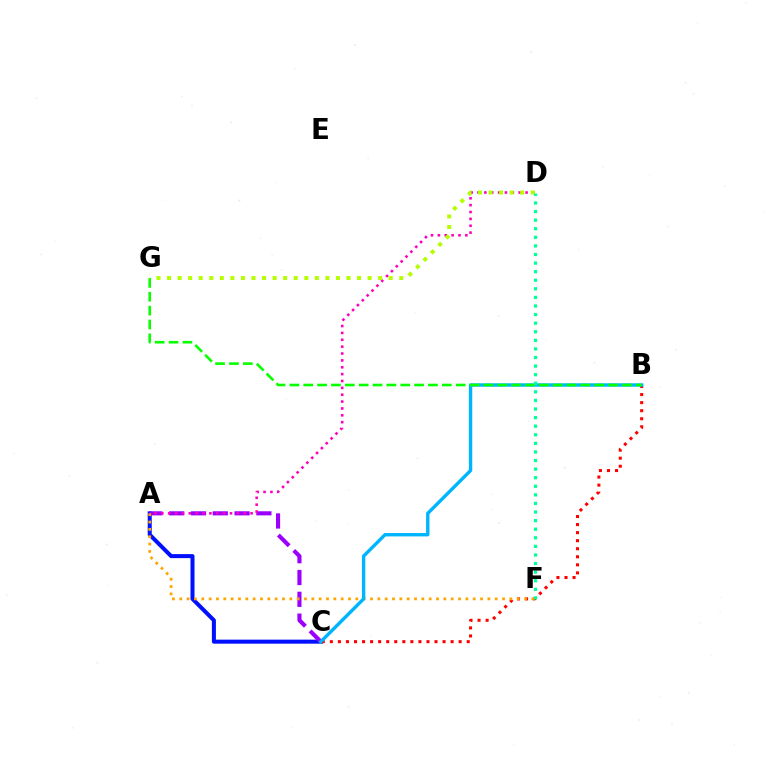{('A', 'C'): [{'color': '#0010ff', 'line_style': 'solid', 'thickness': 2.9}, {'color': '#9b00ff', 'line_style': 'dashed', 'thickness': 2.96}], ('B', 'C'): [{'color': '#ff0000', 'line_style': 'dotted', 'thickness': 2.19}, {'color': '#00b5ff', 'line_style': 'solid', 'thickness': 2.43}], ('A', 'F'): [{'color': '#ffa500', 'line_style': 'dotted', 'thickness': 1.99}], ('A', 'D'): [{'color': '#ff00bd', 'line_style': 'dotted', 'thickness': 1.87}], ('B', 'G'): [{'color': '#08ff00', 'line_style': 'dashed', 'thickness': 1.88}], ('D', 'G'): [{'color': '#b3ff00', 'line_style': 'dotted', 'thickness': 2.87}], ('D', 'F'): [{'color': '#00ff9d', 'line_style': 'dotted', 'thickness': 2.33}]}